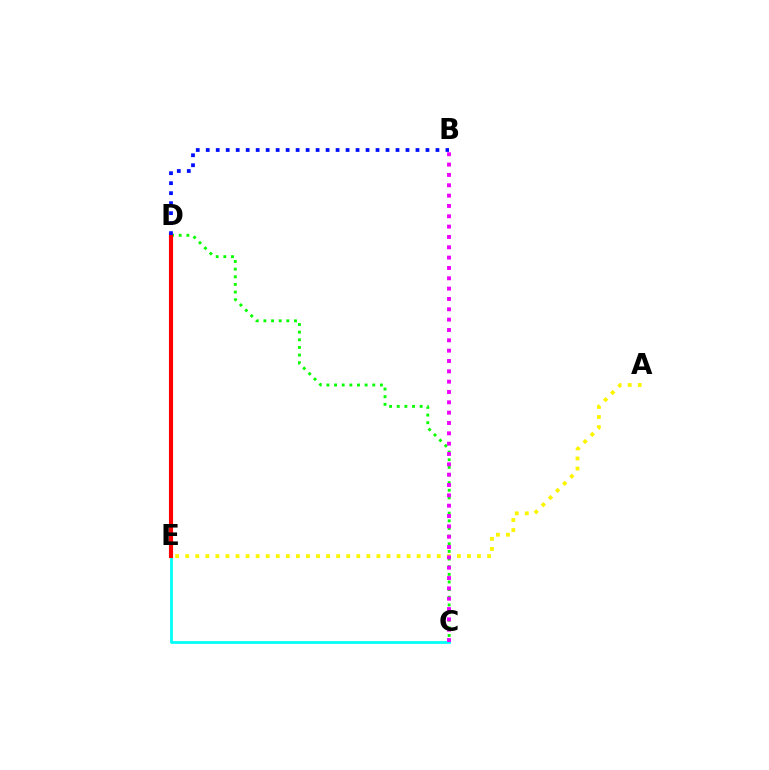{('C', 'D'): [{'color': '#08ff00', 'line_style': 'dotted', 'thickness': 2.08}], ('C', 'E'): [{'color': '#00fff6', 'line_style': 'solid', 'thickness': 1.97}], ('D', 'E'): [{'color': '#ff0000', 'line_style': 'solid', 'thickness': 2.96}], ('A', 'E'): [{'color': '#fcf500', 'line_style': 'dotted', 'thickness': 2.73}], ('B', 'D'): [{'color': '#0010ff', 'line_style': 'dotted', 'thickness': 2.71}], ('B', 'C'): [{'color': '#ee00ff', 'line_style': 'dotted', 'thickness': 2.81}]}